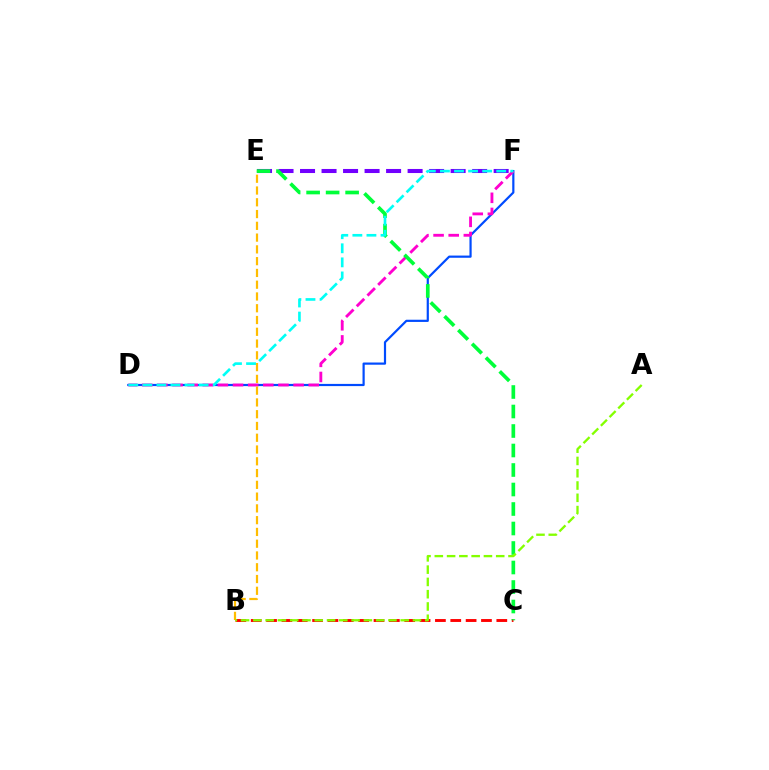{('D', 'F'): [{'color': '#004bff', 'line_style': 'solid', 'thickness': 1.58}, {'color': '#ff00cf', 'line_style': 'dashed', 'thickness': 2.06}, {'color': '#00fff6', 'line_style': 'dashed', 'thickness': 1.91}], ('B', 'C'): [{'color': '#ff0000', 'line_style': 'dashed', 'thickness': 2.09}], ('E', 'F'): [{'color': '#7200ff', 'line_style': 'dashed', 'thickness': 2.92}], ('C', 'E'): [{'color': '#00ff39', 'line_style': 'dashed', 'thickness': 2.65}], ('B', 'E'): [{'color': '#ffbd00', 'line_style': 'dashed', 'thickness': 1.6}], ('A', 'B'): [{'color': '#84ff00', 'line_style': 'dashed', 'thickness': 1.67}]}